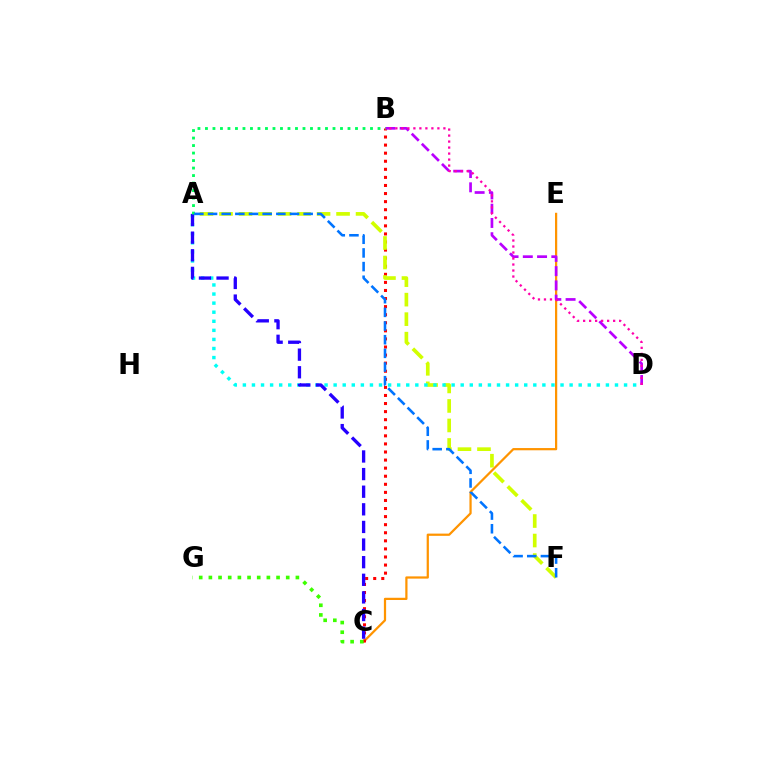{('C', 'E'): [{'color': '#ff9400', 'line_style': 'solid', 'thickness': 1.61}], ('B', 'C'): [{'color': '#ff0000', 'line_style': 'dotted', 'thickness': 2.19}], ('A', 'F'): [{'color': '#d1ff00', 'line_style': 'dashed', 'thickness': 2.65}, {'color': '#0074ff', 'line_style': 'dashed', 'thickness': 1.86}], ('A', 'D'): [{'color': '#00fff6', 'line_style': 'dotted', 'thickness': 2.47}], ('B', 'D'): [{'color': '#b900ff', 'line_style': 'dashed', 'thickness': 1.94}, {'color': '#ff00ac', 'line_style': 'dotted', 'thickness': 1.63}], ('A', 'C'): [{'color': '#2500ff', 'line_style': 'dashed', 'thickness': 2.39}], ('A', 'B'): [{'color': '#00ff5c', 'line_style': 'dotted', 'thickness': 2.04}], ('C', 'G'): [{'color': '#3dff00', 'line_style': 'dotted', 'thickness': 2.63}]}